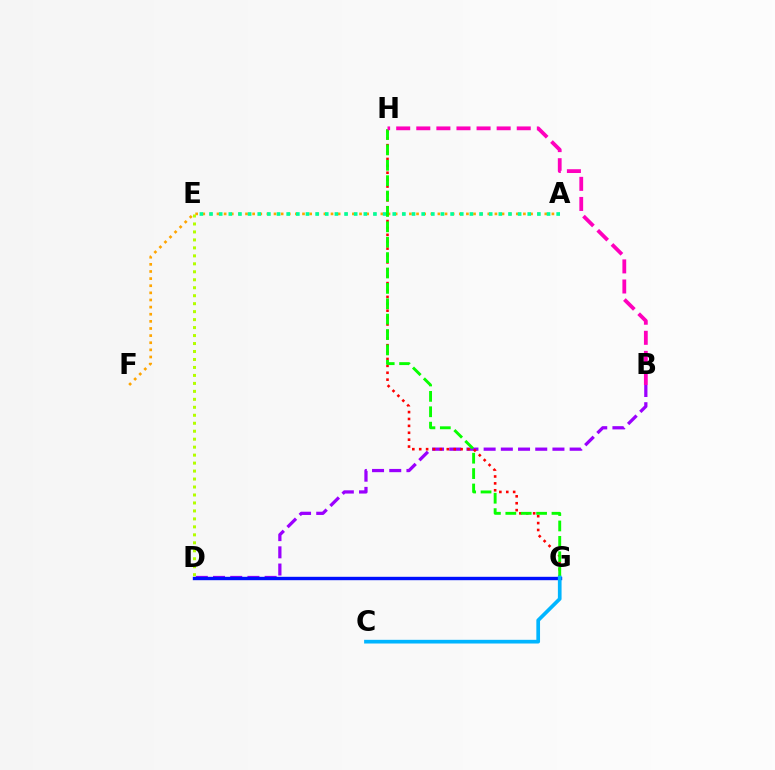{('A', 'F'): [{'color': '#ffa500', 'line_style': 'dotted', 'thickness': 1.94}], ('B', 'D'): [{'color': '#9b00ff', 'line_style': 'dashed', 'thickness': 2.34}], ('A', 'E'): [{'color': '#00ff9d', 'line_style': 'dotted', 'thickness': 2.62}], ('G', 'H'): [{'color': '#ff0000', 'line_style': 'dotted', 'thickness': 1.87}, {'color': '#08ff00', 'line_style': 'dashed', 'thickness': 2.09}], ('D', 'G'): [{'color': '#0010ff', 'line_style': 'solid', 'thickness': 2.44}], ('D', 'E'): [{'color': '#b3ff00', 'line_style': 'dotted', 'thickness': 2.17}], ('C', 'G'): [{'color': '#00b5ff', 'line_style': 'solid', 'thickness': 2.65}], ('B', 'H'): [{'color': '#ff00bd', 'line_style': 'dashed', 'thickness': 2.73}]}